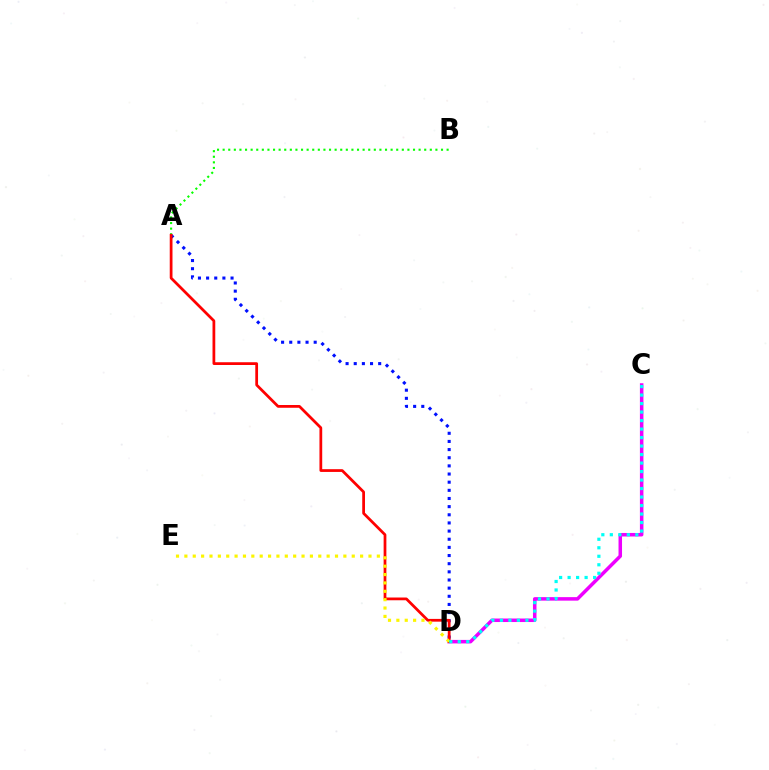{('C', 'D'): [{'color': '#ee00ff', 'line_style': 'solid', 'thickness': 2.53}, {'color': '#00fff6', 'line_style': 'dotted', 'thickness': 2.31}], ('A', 'B'): [{'color': '#08ff00', 'line_style': 'dotted', 'thickness': 1.52}], ('A', 'D'): [{'color': '#0010ff', 'line_style': 'dotted', 'thickness': 2.21}, {'color': '#ff0000', 'line_style': 'solid', 'thickness': 1.98}], ('D', 'E'): [{'color': '#fcf500', 'line_style': 'dotted', 'thickness': 2.27}]}